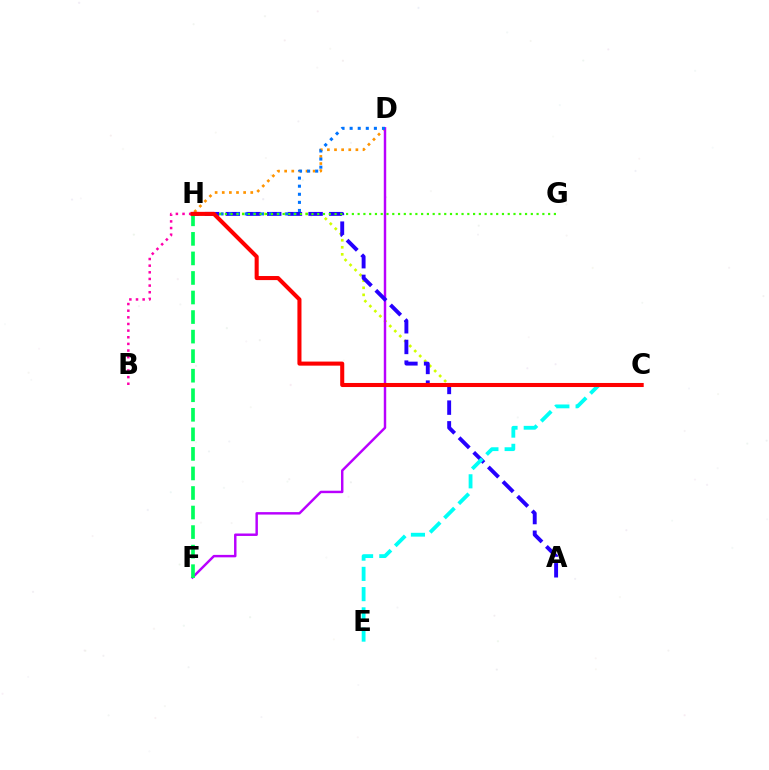{('B', 'H'): [{'color': '#ff00ac', 'line_style': 'dotted', 'thickness': 1.8}], ('D', 'H'): [{'color': '#ff9400', 'line_style': 'dotted', 'thickness': 1.94}, {'color': '#0074ff', 'line_style': 'dotted', 'thickness': 2.2}], ('C', 'H'): [{'color': '#d1ff00', 'line_style': 'dotted', 'thickness': 1.92}, {'color': '#ff0000', 'line_style': 'solid', 'thickness': 2.93}], ('D', 'F'): [{'color': '#b900ff', 'line_style': 'solid', 'thickness': 1.76}], ('A', 'H'): [{'color': '#2500ff', 'line_style': 'dashed', 'thickness': 2.81}], ('G', 'H'): [{'color': '#3dff00', 'line_style': 'dotted', 'thickness': 1.57}], ('F', 'H'): [{'color': '#00ff5c', 'line_style': 'dashed', 'thickness': 2.66}], ('C', 'E'): [{'color': '#00fff6', 'line_style': 'dashed', 'thickness': 2.75}]}